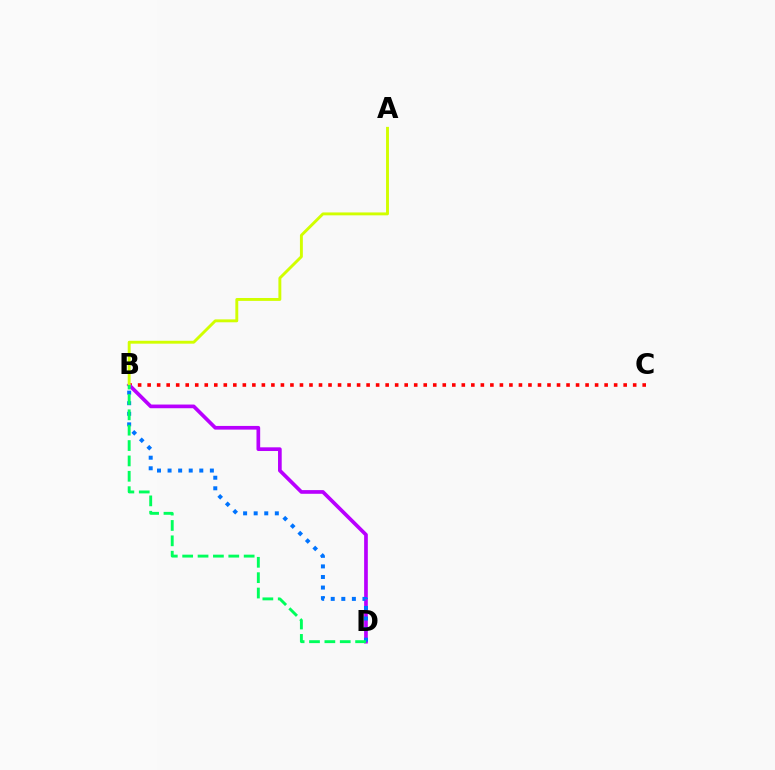{('B', 'C'): [{'color': '#ff0000', 'line_style': 'dotted', 'thickness': 2.59}], ('B', 'D'): [{'color': '#b900ff', 'line_style': 'solid', 'thickness': 2.65}, {'color': '#0074ff', 'line_style': 'dotted', 'thickness': 2.87}, {'color': '#00ff5c', 'line_style': 'dashed', 'thickness': 2.09}], ('A', 'B'): [{'color': '#d1ff00', 'line_style': 'solid', 'thickness': 2.09}]}